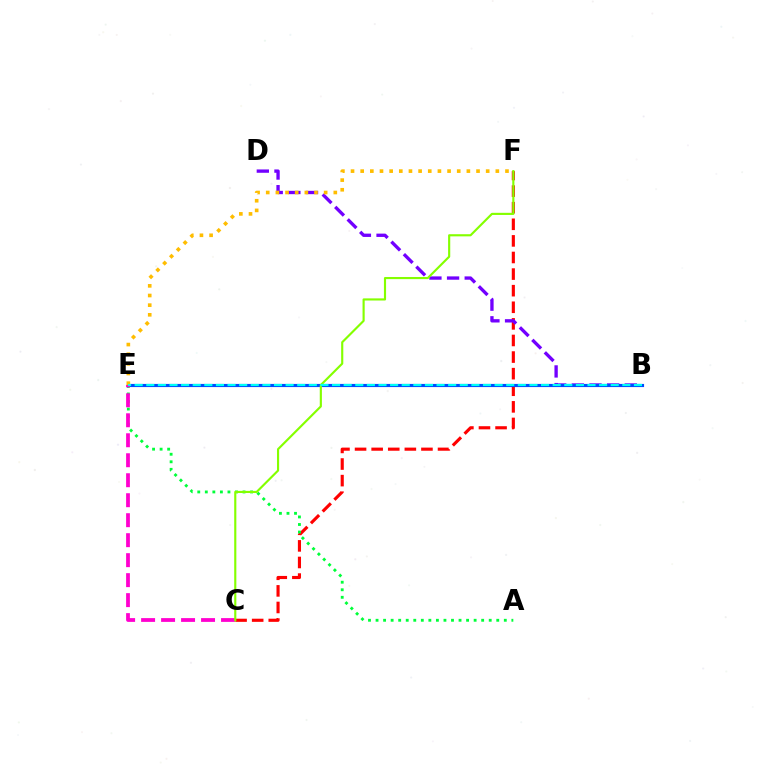{('C', 'F'): [{'color': '#ff0000', 'line_style': 'dashed', 'thickness': 2.25}, {'color': '#84ff00', 'line_style': 'solid', 'thickness': 1.54}], ('B', 'D'): [{'color': '#7200ff', 'line_style': 'dashed', 'thickness': 2.4}], ('A', 'E'): [{'color': '#00ff39', 'line_style': 'dotted', 'thickness': 2.05}], ('B', 'E'): [{'color': '#004bff', 'line_style': 'solid', 'thickness': 2.27}, {'color': '#00fff6', 'line_style': 'dashed', 'thickness': 1.58}], ('C', 'E'): [{'color': '#ff00cf', 'line_style': 'dashed', 'thickness': 2.71}], ('E', 'F'): [{'color': '#ffbd00', 'line_style': 'dotted', 'thickness': 2.62}]}